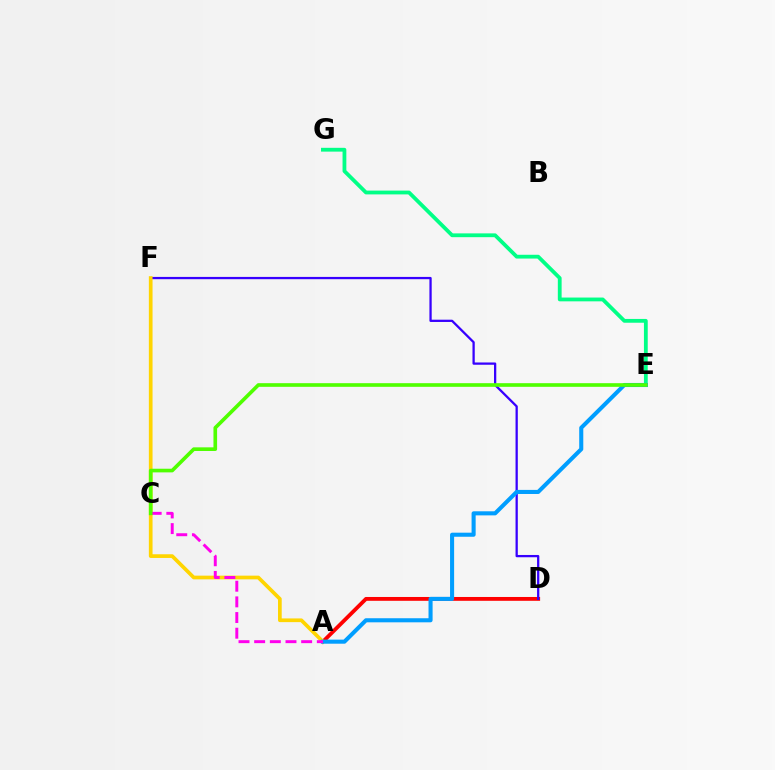{('A', 'D'): [{'color': '#ff0000', 'line_style': 'solid', 'thickness': 2.75}], ('D', 'F'): [{'color': '#3700ff', 'line_style': 'solid', 'thickness': 1.64}], ('A', 'F'): [{'color': '#ffd500', 'line_style': 'solid', 'thickness': 2.67}], ('E', 'G'): [{'color': '#00ff86', 'line_style': 'solid', 'thickness': 2.73}], ('A', 'E'): [{'color': '#009eff', 'line_style': 'solid', 'thickness': 2.93}], ('A', 'C'): [{'color': '#ff00ed', 'line_style': 'dashed', 'thickness': 2.13}], ('C', 'E'): [{'color': '#4fff00', 'line_style': 'solid', 'thickness': 2.62}]}